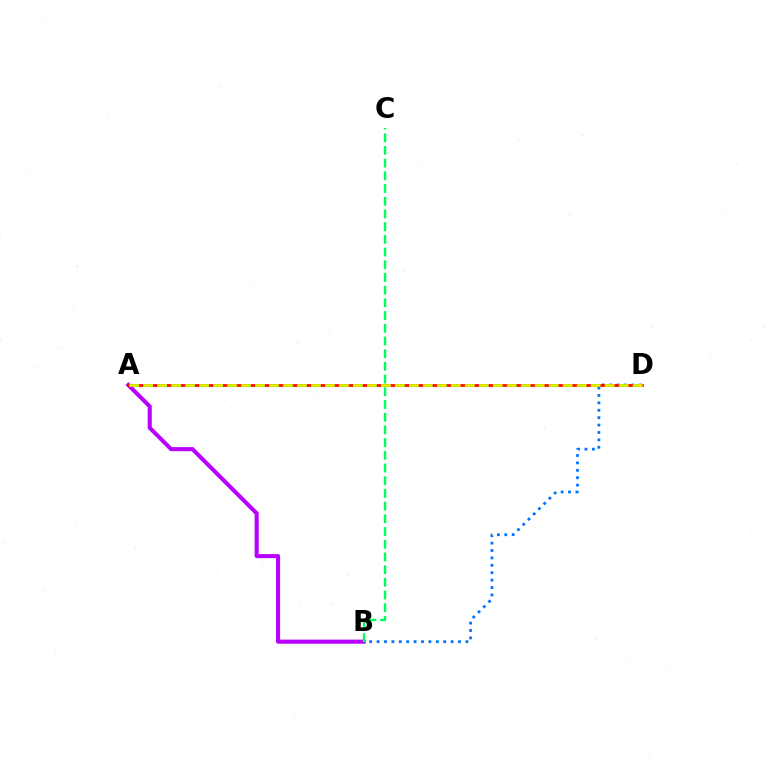{('A', 'B'): [{'color': '#b900ff', 'line_style': 'solid', 'thickness': 2.94}], ('B', 'D'): [{'color': '#0074ff', 'line_style': 'dotted', 'thickness': 2.01}], ('A', 'D'): [{'color': '#ff0000', 'line_style': 'solid', 'thickness': 1.92}, {'color': '#d1ff00', 'line_style': 'dashed', 'thickness': 1.9}], ('B', 'C'): [{'color': '#00ff5c', 'line_style': 'dashed', 'thickness': 1.73}]}